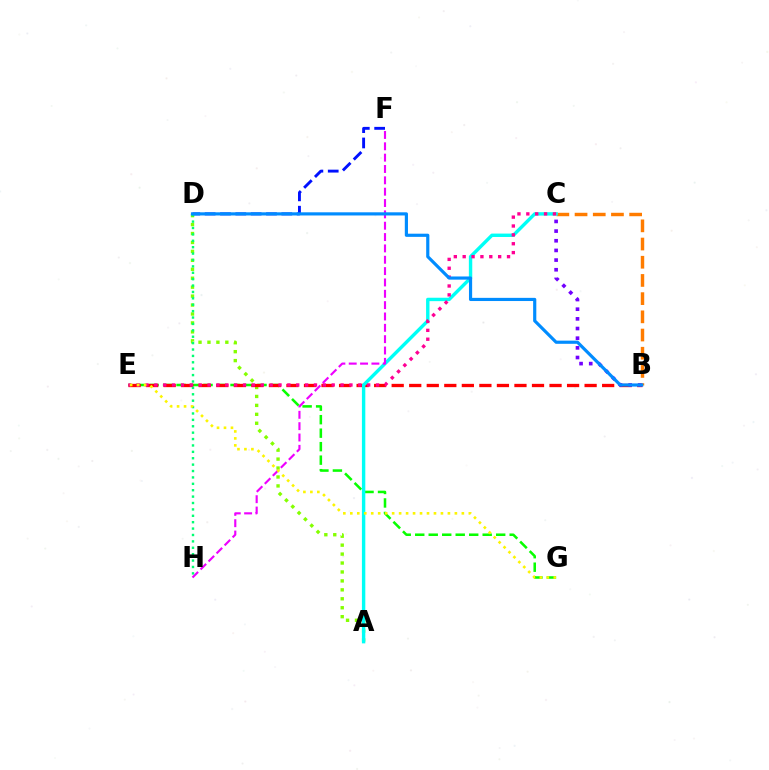{('A', 'D'): [{'color': '#84ff00', 'line_style': 'dotted', 'thickness': 2.43}], ('E', 'G'): [{'color': '#08ff00', 'line_style': 'dashed', 'thickness': 1.83}, {'color': '#fcf500', 'line_style': 'dotted', 'thickness': 1.89}], ('B', 'C'): [{'color': '#ff7c00', 'line_style': 'dashed', 'thickness': 2.47}, {'color': '#7200ff', 'line_style': 'dotted', 'thickness': 2.63}], ('D', 'F'): [{'color': '#0010ff', 'line_style': 'dashed', 'thickness': 2.08}], ('B', 'E'): [{'color': '#ff0000', 'line_style': 'dashed', 'thickness': 2.38}], ('A', 'C'): [{'color': '#00fff6', 'line_style': 'solid', 'thickness': 2.45}], ('F', 'H'): [{'color': '#ee00ff', 'line_style': 'dashed', 'thickness': 1.54}], ('C', 'E'): [{'color': '#ff0094', 'line_style': 'dotted', 'thickness': 2.41}], ('D', 'H'): [{'color': '#00ff74', 'line_style': 'dotted', 'thickness': 1.74}], ('B', 'D'): [{'color': '#008cff', 'line_style': 'solid', 'thickness': 2.28}]}